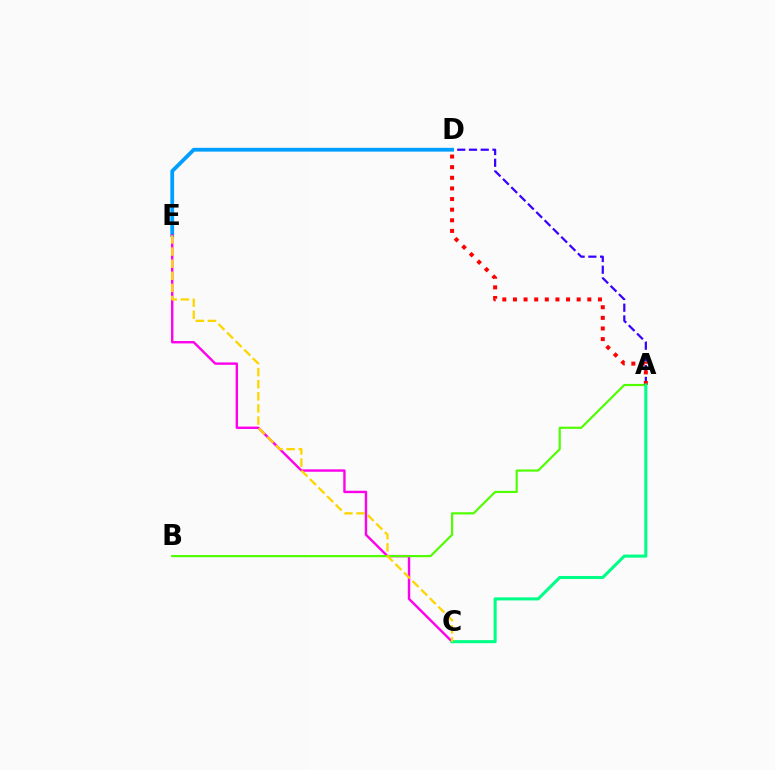{('A', 'D'): [{'color': '#3700ff', 'line_style': 'dashed', 'thickness': 1.59}, {'color': '#ff0000', 'line_style': 'dotted', 'thickness': 2.89}], ('D', 'E'): [{'color': '#009eff', 'line_style': 'solid', 'thickness': 2.73}], ('C', 'E'): [{'color': '#ff00ed', 'line_style': 'solid', 'thickness': 1.72}, {'color': '#ffd500', 'line_style': 'dashed', 'thickness': 1.64}], ('A', 'B'): [{'color': '#4fff00', 'line_style': 'solid', 'thickness': 1.57}], ('A', 'C'): [{'color': '#00ff86', 'line_style': 'solid', 'thickness': 2.2}]}